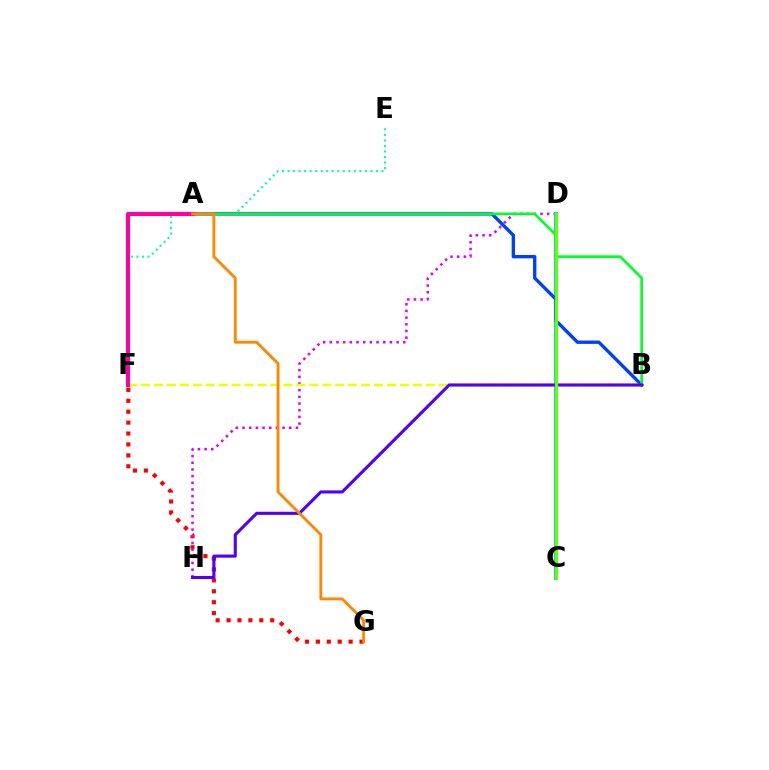{('F', 'G'): [{'color': '#ff0000', 'line_style': 'dotted', 'thickness': 2.96}], ('D', 'H'): [{'color': '#d600ff', 'line_style': 'dotted', 'thickness': 1.81}], ('C', 'D'): [{'color': '#00c7ff', 'line_style': 'solid', 'thickness': 2.83}, {'color': '#66ff00', 'line_style': 'solid', 'thickness': 2.32}], ('E', 'F'): [{'color': '#00ffaf', 'line_style': 'dotted', 'thickness': 1.5}], ('A', 'B'): [{'color': '#003fff', 'line_style': 'solid', 'thickness': 2.41}, {'color': '#00ff27', 'line_style': 'solid', 'thickness': 1.92}], ('B', 'F'): [{'color': '#eeff00', 'line_style': 'dashed', 'thickness': 1.76}], ('B', 'H'): [{'color': '#4f00ff', 'line_style': 'solid', 'thickness': 2.23}], ('A', 'F'): [{'color': '#ff00a0', 'line_style': 'solid', 'thickness': 2.96}], ('A', 'G'): [{'color': '#ff8800', 'line_style': 'solid', 'thickness': 2.06}]}